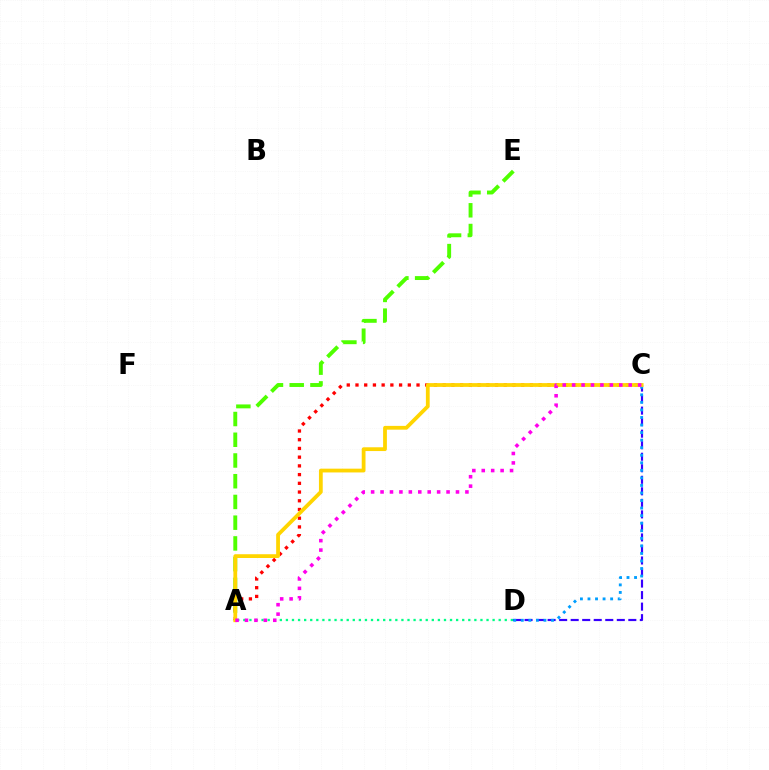{('A', 'E'): [{'color': '#4fff00', 'line_style': 'dashed', 'thickness': 2.82}], ('C', 'D'): [{'color': '#3700ff', 'line_style': 'dashed', 'thickness': 1.57}, {'color': '#009eff', 'line_style': 'dotted', 'thickness': 2.05}], ('A', 'D'): [{'color': '#00ff86', 'line_style': 'dotted', 'thickness': 1.65}], ('A', 'C'): [{'color': '#ff0000', 'line_style': 'dotted', 'thickness': 2.37}, {'color': '#ffd500', 'line_style': 'solid', 'thickness': 2.72}, {'color': '#ff00ed', 'line_style': 'dotted', 'thickness': 2.56}]}